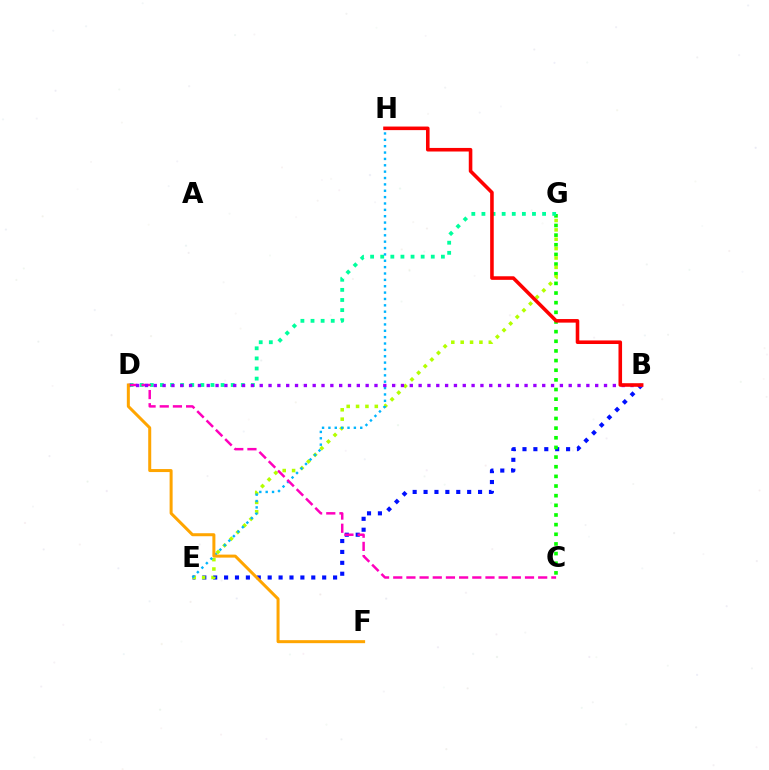{('B', 'E'): [{'color': '#0010ff', 'line_style': 'dotted', 'thickness': 2.96}], ('C', 'G'): [{'color': '#08ff00', 'line_style': 'dotted', 'thickness': 2.62}], ('D', 'G'): [{'color': '#00ff9d', 'line_style': 'dotted', 'thickness': 2.75}], ('E', 'G'): [{'color': '#b3ff00', 'line_style': 'dotted', 'thickness': 2.55}], ('E', 'H'): [{'color': '#00b5ff', 'line_style': 'dotted', 'thickness': 1.73}], ('C', 'D'): [{'color': '#ff00bd', 'line_style': 'dashed', 'thickness': 1.79}], ('B', 'D'): [{'color': '#9b00ff', 'line_style': 'dotted', 'thickness': 2.4}], ('D', 'F'): [{'color': '#ffa500', 'line_style': 'solid', 'thickness': 2.16}], ('B', 'H'): [{'color': '#ff0000', 'line_style': 'solid', 'thickness': 2.57}]}